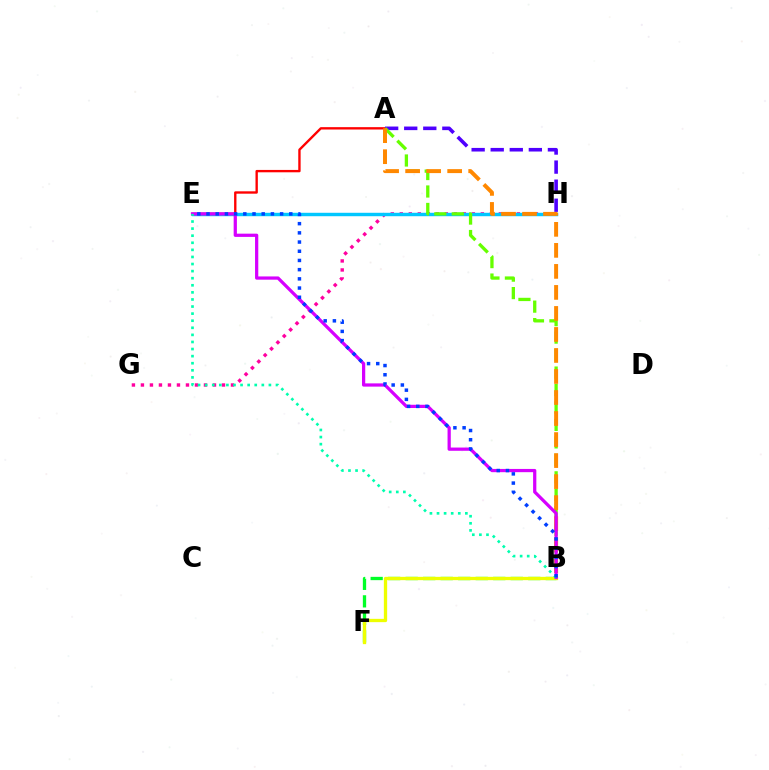{('G', 'H'): [{'color': '#ff00a0', 'line_style': 'dotted', 'thickness': 2.45}], ('E', 'H'): [{'color': '#00c7ff', 'line_style': 'solid', 'thickness': 2.47}], ('B', 'F'): [{'color': '#00ff27', 'line_style': 'dashed', 'thickness': 2.38}, {'color': '#eeff00', 'line_style': 'solid', 'thickness': 2.38}], ('A', 'E'): [{'color': '#ff0000', 'line_style': 'solid', 'thickness': 1.7}], ('A', 'H'): [{'color': '#4f00ff', 'line_style': 'dashed', 'thickness': 2.59}], ('A', 'B'): [{'color': '#66ff00', 'line_style': 'dashed', 'thickness': 2.37}, {'color': '#ff8800', 'line_style': 'dashed', 'thickness': 2.86}], ('B', 'E'): [{'color': '#d600ff', 'line_style': 'solid', 'thickness': 2.33}, {'color': '#00ffaf', 'line_style': 'dotted', 'thickness': 1.92}, {'color': '#003fff', 'line_style': 'dotted', 'thickness': 2.5}]}